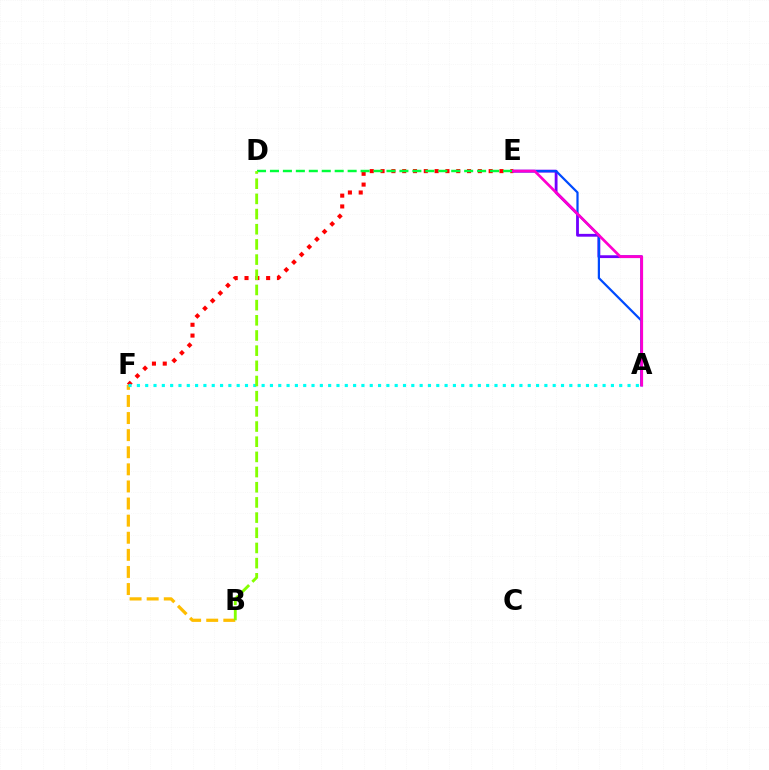{('A', 'E'): [{'color': '#7200ff', 'line_style': 'solid', 'thickness': 2.03}, {'color': '#004bff', 'line_style': 'solid', 'thickness': 1.6}, {'color': '#ff00cf', 'line_style': 'solid', 'thickness': 1.94}], ('E', 'F'): [{'color': '#ff0000', 'line_style': 'dotted', 'thickness': 2.94}], ('B', 'F'): [{'color': '#ffbd00', 'line_style': 'dashed', 'thickness': 2.32}], ('A', 'F'): [{'color': '#00fff6', 'line_style': 'dotted', 'thickness': 2.26}], ('D', 'E'): [{'color': '#00ff39', 'line_style': 'dashed', 'thickness': 1.76}], ('B', 'D'): [{'color': '#84ff00', 'line_style': 'dashed', 'thickness': 2.06}]}